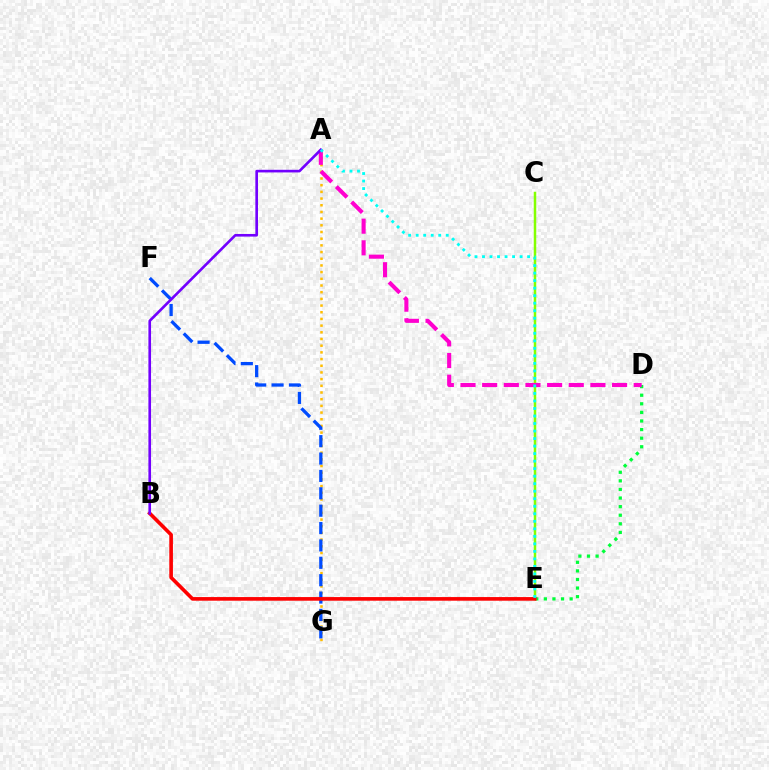{('A', 'G'): [{'color': '#ffbd00', 'line_style': 'dotted', 'thickness': 1.82}], ('C', 'E'): [{'color': '#84ff00', 'line_style': 'solid', 'thickness': 1.8}], ('D', 'E'): [{'color': '#00ff39', 'line_style': 'dotted', 'thickness': 2.33}], ('A', 'D'): [{'color': '#ff00cf', 'line_style': 'dashed', 'thickness': 2.94}], ('F', 'G'): [{'color': '#004bff', 'line_style': 'dashed', 'thickness': 2.36}], ('B', 'E'): [{'color': '#ff0000', 'line_style': 'solid', 'thickness': 2.62}], ('A', 'B'): [{'color': '#7200ff', 'line_style': 'solid', 'thickness': 1.9}], ('A', 'E'): [{'color': '#00fff6', 'line_style': 'dotted', 'thickness': 2.04}]}